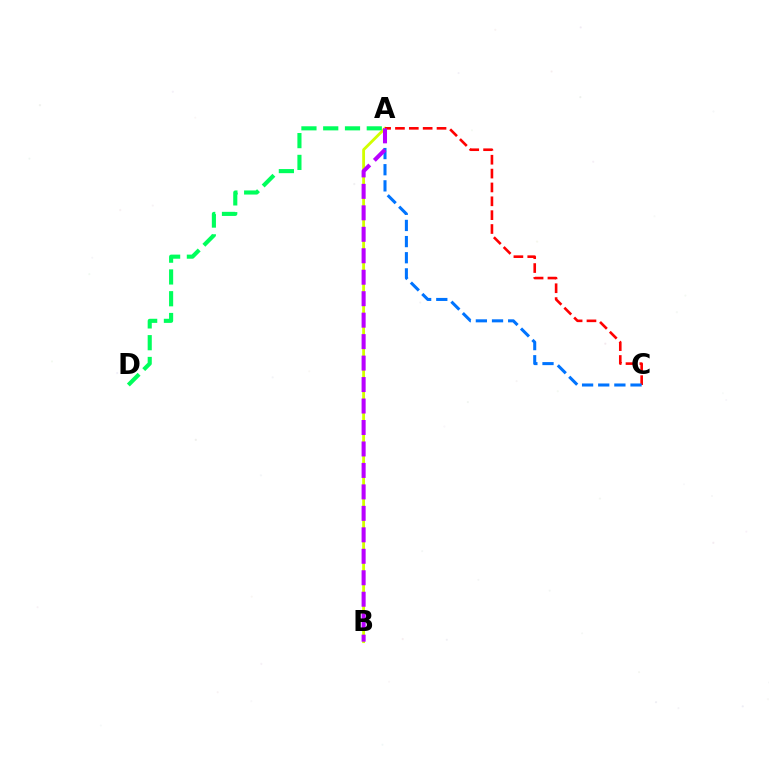{('A', 'B'): [{'color': '#d1ff00', 'line_style': 'solid', 'thickness': 2.04}, {'color': '#b900ff', 'line_style': 'dashed', 'thickness': 2.92}], ('A', 'C'): [{'color': '#ff0000', 'line_style': 'dashed', 'thickness': 1.88}, {'color': '#0074ff', 'line_style': 'dashed', 'thickness': 2.19}], ('A', 'D'): [{'color': '#00ff5c', 'line_style': 'dashed', 'thickness': 2.96}]}